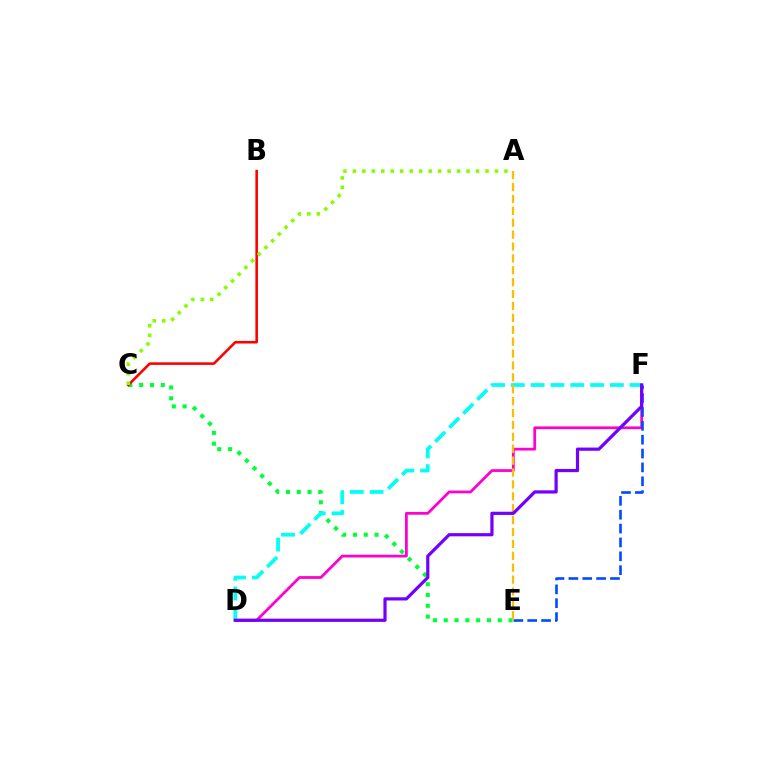{('C', 'E'): [{'color': '#00ff39', 'line_style': 'dotted', 'thickness': 2.94}], ('D', 'F'): [{'color': '#ff00cf', 'line_style': 'solid', 'thickness': 1.99}, {'color': '#00fff6', 'line_style': 'dashed', 'thickness': 2.69}, {'color': '#7200ff', 'line_style': 'solid', 'thickness': 2.3}], ('E', 'F'): [{'color': '#004bff', 'line_style': 'dashed', 'thickness': 1.88}], ('B', 'C'): [{'color': '#ff0000', 'line_style': 'solid', 'thickness': 1.86}], ('A', 'C'): [{'color': '#84ff00', 'line_style': 'dotted', 'thickness': 2.57}], ('A', 'E'): [{'color': '#ffbd00', 'line_style': 'dashed', 'thickness': 1.62}]}